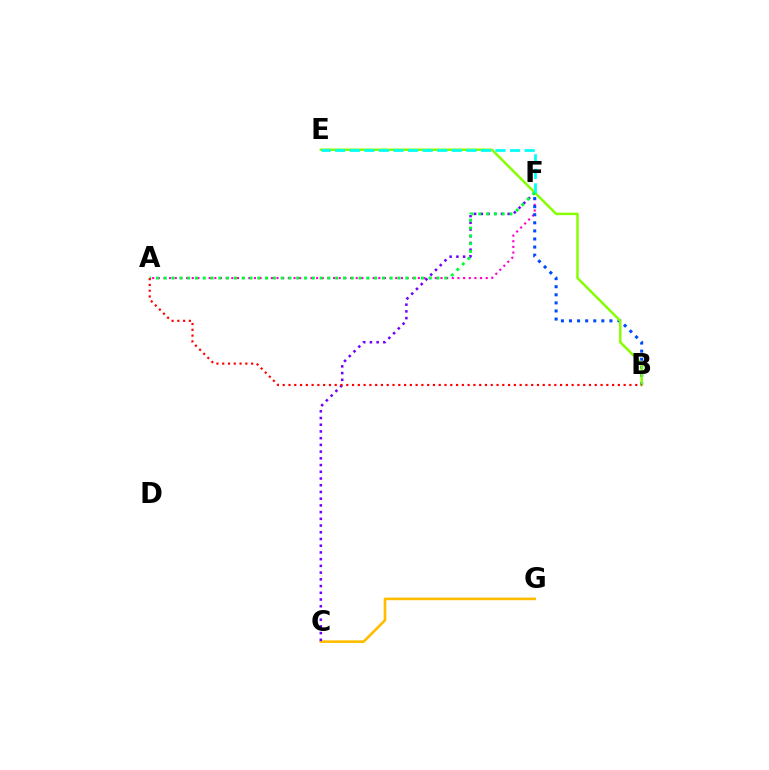{('C', 'G'): [{'color': '#ffbd00', 'line_style': 'solid', 'thickness': 1.9}], ('A', 'F'): [{'color': '#ff00cf', 'line_style': 'dotted', 'thickness': 1.54}, {'color': '#00ff39', 'line_style': 'dotted', 'thickness': 2.12}], ('C', 'F'): [{'color': '#7200ff', 'line_style': 'dotted', 'thickness': 1.83}], ('B', 'F'): [{'color': '#004bff', 'line_style': 'dotted', 'thickness': 2.2}], ('B', 'E'): [{'color': '#84ff00', 'line_style': 'solid', 'thickness': 1.78}], ('E', 'F'): [{'color': '#00fff6', 'line_style': 'dashed', 'thickness': 1.98}], ('A', 'B'): [{'color': '#ff0000', 'line_style': 'dotted', 'thickness': 1.57}]}